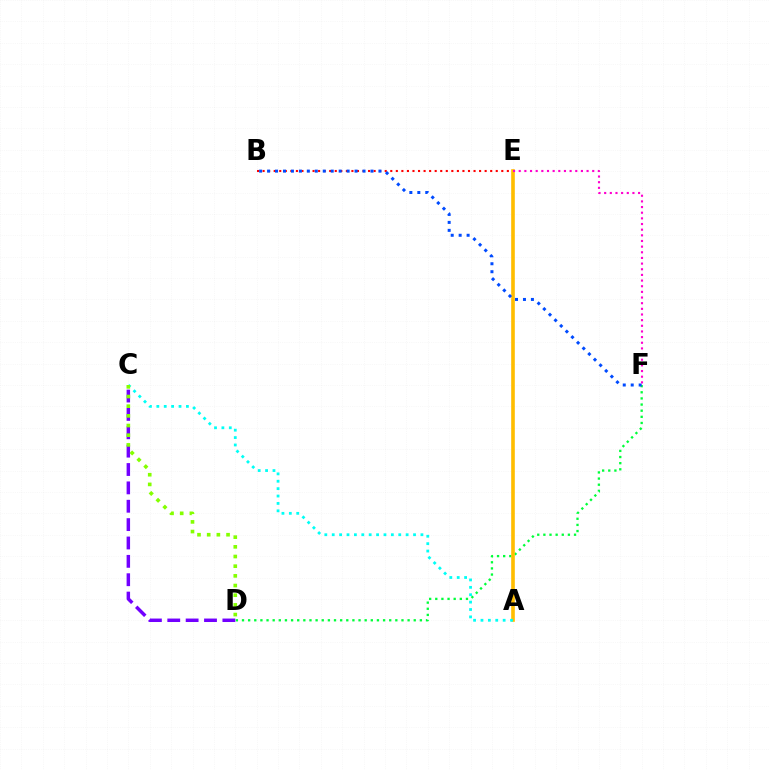{('D', 'F'): [{'color': '#00ff39', 'line_style': 'dotted', 'thickness': 1.67}], ('B', 'E'): [{'color': '#ff0000', 'line_style': 'dotted', 'thickness': 1.51}], ('A', 'E'): [{'color': '#ffbd00', 'line_style': 'solid', 'thickness': 2.61}], ('A', 'C'): [{'color': '#00fff6', 'line_style': 'dotted', 'thickness': 2.01}], ('C', 'D'): [{'color': '#7200ff', 'line_style': 'dashed', 'thickness': 2.5}, {'color': '#84ff00', 'line_style': 'dotted', 'thickness': 2.63}], ('B', 'F'): [{'color': '#004bff', 'line_style': 'dotted', 'thickness': 2.16}], ('E', 'F'): [{'color': '#ff00cf', 'line_style': 'dotted', 'thickness': 1.54}]}